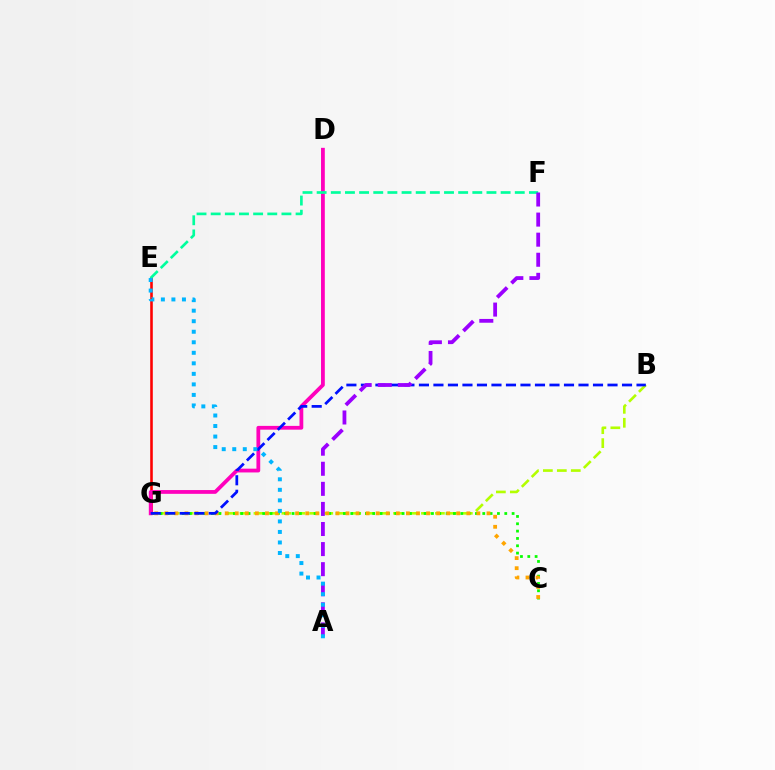{('E', 'G'): [{'color': '#ff0000', 'line_style': 'solid', 'thickness': 1.87}], ('B', 'G'): [{'color': '#b3ff00', 'line_style': 'dashed', 'thickness': 1.9}, {'color': '#0010ff', 'line_style': 'dashed', 'thickness': 1.97}], ('C', 'G'): [{'color': '#08ff00', 'line_style': 'dotted', 'thickness': 1.99}, {'color': '#ffa500', 'line_style': 'dotted', 'thickness': 2.74}], ('D', 'G'): [{'color': '#ff00bd', 'line_style': 'solid', 'thickness': 2.72}], ('E', 'F'): [{'color': '#00ff9d', 'line_style': 'dashed', 'thickness': 1.92}], ('A', 'F'): [{'color': '#9b00ff', 'line_style': 'dashed', 'thickness': 2.73}], ('A', 'E'): [{'color': '#00b5ff', 'line_style': 'dotted', 'thickness': 2.86}]}